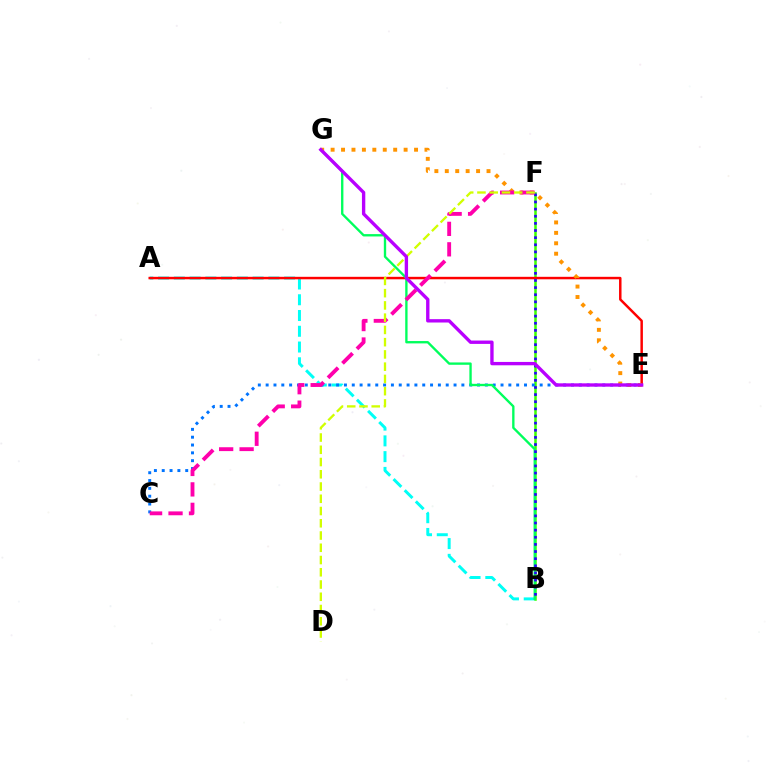{('B', 'F'): [{'color': '#3dff00', 'line_style': 'solid', 'thickness': 1.83}, {'color': '#2500ff', 'line_style': 'dotted', 'thickness': 1.94}], ('A', 'B'): [{'color': '#00fff6', 'line_style': 'dashed', 'thickness': 2.14}], ('A', 'E'): [{'color': '#ff0000', 'line_style': 'solid', 'thickness': 1.78}], ('C', 'E'): [{'color': '#0074ff', 'line_style': 'dotted', 'thickness': 2.13}], ('B', 'G'): [{'color': '#00ff5c', 'line_style': 'solid', 'thickness': 1.69}], ('E', 'G'): [{'color': '#ff9400', 'line_style': 'dotted', 'thickness': 2.83}, {'color': '#b900ff', 'line_style': 'solid', 'thickness': 2.42}], ('C', 'F'): [{'color': '#ff00ac', 'line_style': 'dashed', 'thickness': 2.78}], ('D', 'F'): [{'color': '#d1ff00', 'line_style': 'dashed', 'thickness': 1.66}]}